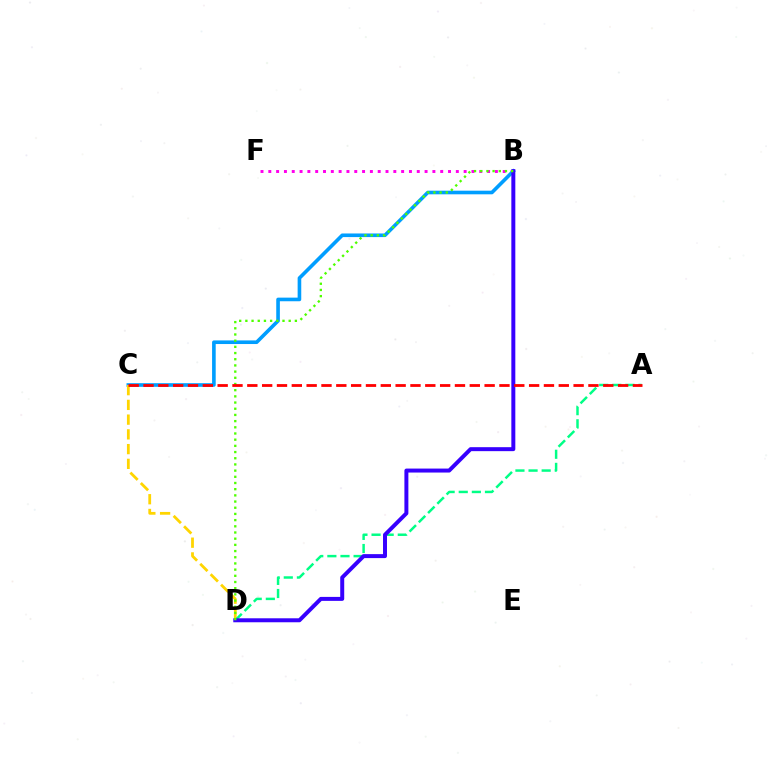{('B', 'F'): [{'color': '#ff00ed', 'line_style': 'dotted', 'thickness': 2.12}], ('B', 'C'): [{'color': '#009eff', 'line_style': 'solid', 'thickness': 2.61}], ('C', 'D'): [{'color': '#ffd500', 'line_style': 'dashed', 'thickness': 2.0}], ('A', 'D'): [{'color': '#00ff86', 'line_style': 'dashed', 'thickness': 1.78}], ('B', 'D'): [{'color': '#3700ff', 'line_style': 'solid', 'thickness': 2.86}, {'color': '#4fff00', 'line_style': 'dotted', 'thickness': 1.68}], ('A', 'C'): [{'color': '#ff0000', 'line_style': 'dashed', 'thickness': 2.01}]}